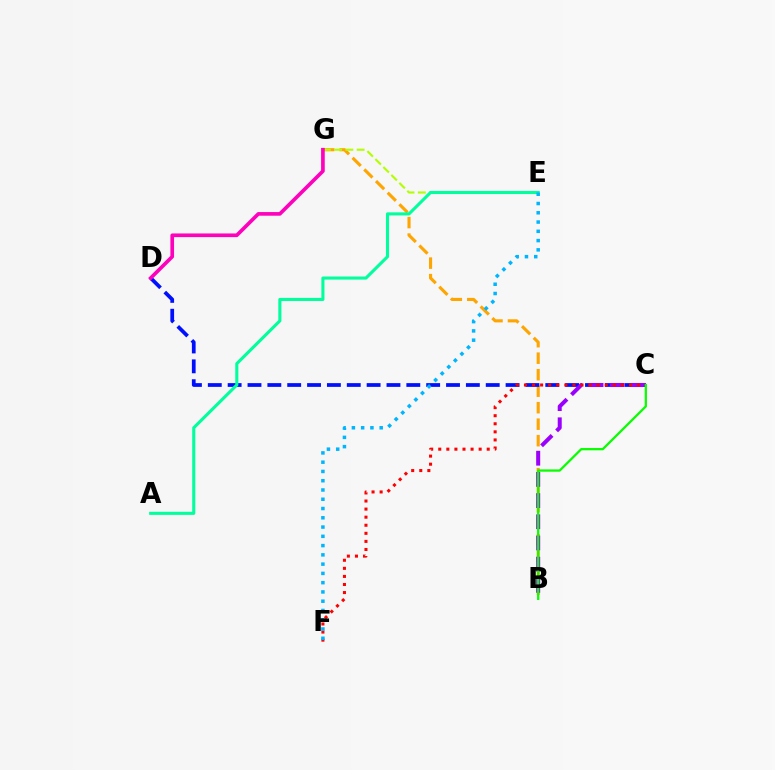{('B', 'G'): [{'color': '#ffa500', 'line_style': 'dashed', 'thickness': 2.24}], ('E', 'G'): [{'color': '#b3ff00', 'line_style': 'dashed', 'thickness': 1.53}], ('C', 'D'): [{'color': '#0010ff', 'line_style': 'dashed', 'thickness': 2.7}], ('B', 'C'): [{'color': '#9b00ff', 'line_style': 'dashed', 'thickness': 2.88}, {'color': '#08ff00', 'line_style': 'solid', 'thickness': 1.63}], ('C', 'F'): [{'color': '#ff0000', 'line_style': 'dotted', 'thickness': 2.19}], ('A', 'E'): [{'color': '#00ff9d', 'line_style': 'solid', 'thickness': 2.22}], ('D', 'G'): [{'color': '#ff00bd', 'line_style': 'solid', 'thickness': 2.63}], ('E', 'F'): [{'color': '#00b5ff', 'line_style': 'dotted', 'thickness': 2.52}]}